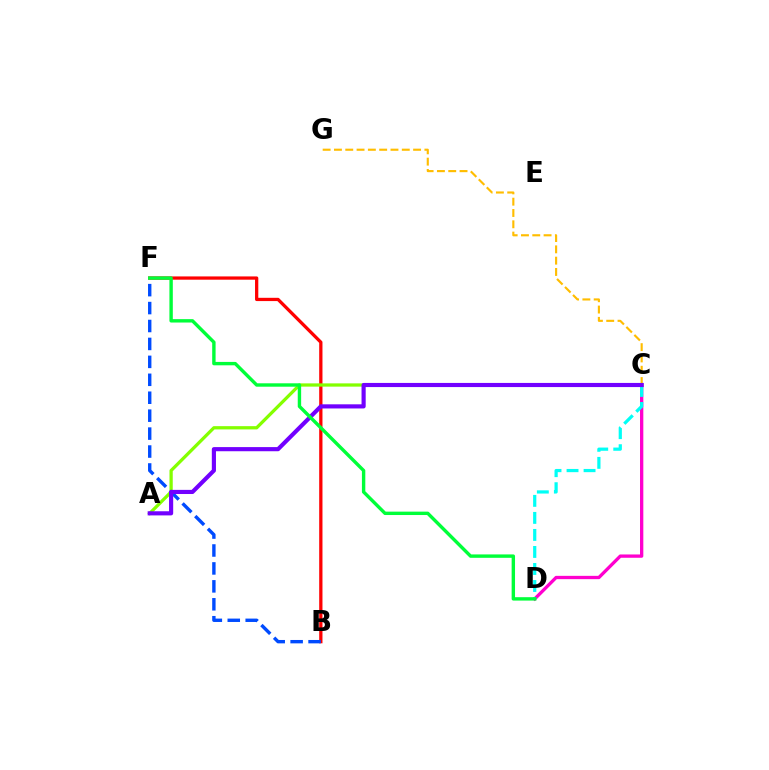{('B', 'F'): [{'color': '#ff0000', 'line_style': 'solid', 'thickness': 2.35}, {'color': '#004bff', 'line_style': 'dashed', 'thickness': 2.44}], ('C', 'G'): [{'color': '#ffbd00', 'line_style': 'dashed', 'thickness': 1.54}], ('A', 'C'): [{'color': '#84ff00', 'line_style': 'solid', 'thickness': 2.35}, {'color': '#7200ff', 'line_style': 'solid', 'thickness': 2.98}], ('C', 'D'): [{'color': '#ff00cf', 'line_style': 'solid', 'thickness': 2.38}, {'color': '#00fff6', 'line_style': 'dashed', 'thickness': 2.31}], ('D', 'F'): [{'color': '#00ff39', 'line_style': 'solid', 'thickness': 2.45}]}